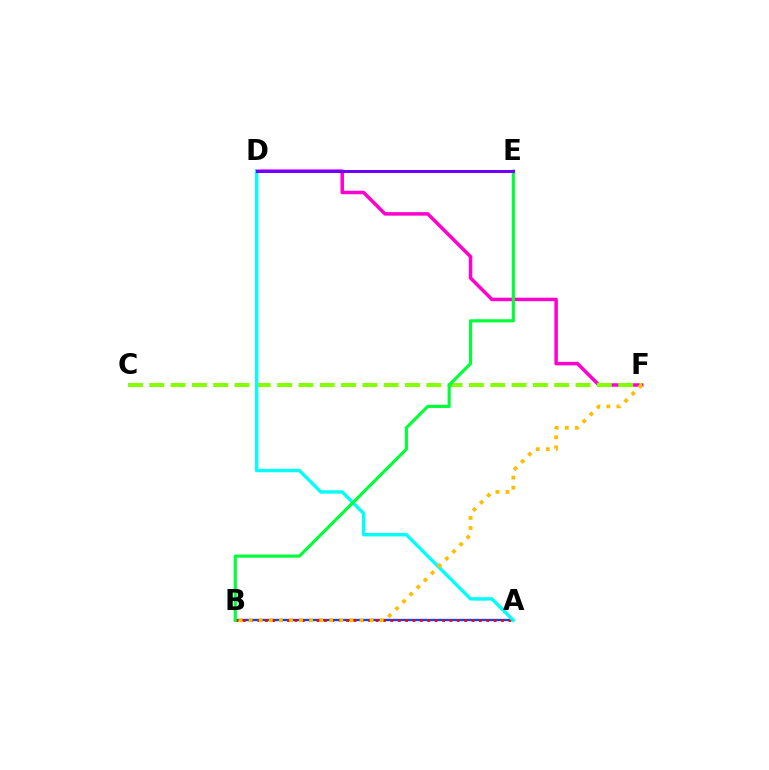{('A', 'B'): [{'color': '#004bff', 'line_style': 'solid', 'thickness': 1.68}, {'color': '#ff0000', 'line_style': 'dotted', 'thickness': 2.0}], ('D', 'F'): [{'color': '#ff00cf', 'line_style': 'solid', 'thickness': 2.53}], ('C', 'F'): [{'color': '#84ff00', 'line_style': 'dashed', 'thickness': 2.9}], ('A', 'D'): [{'color': '#00fff6', 'line_style': 'solid', 'thickness': 2.43}], ('B', 'E'): [{'color': '#00ff39', 'line_style': 'solid', 'thickness': 2.26}], ('B', 'F'): [{'color': '#ffbd00', 'line_style': 'dotted', 'thickness': 2.74}], ('D', 'E'): [{'color': '#7200ff', 'line_style': 'solid', 'thickness': 2.17}]}